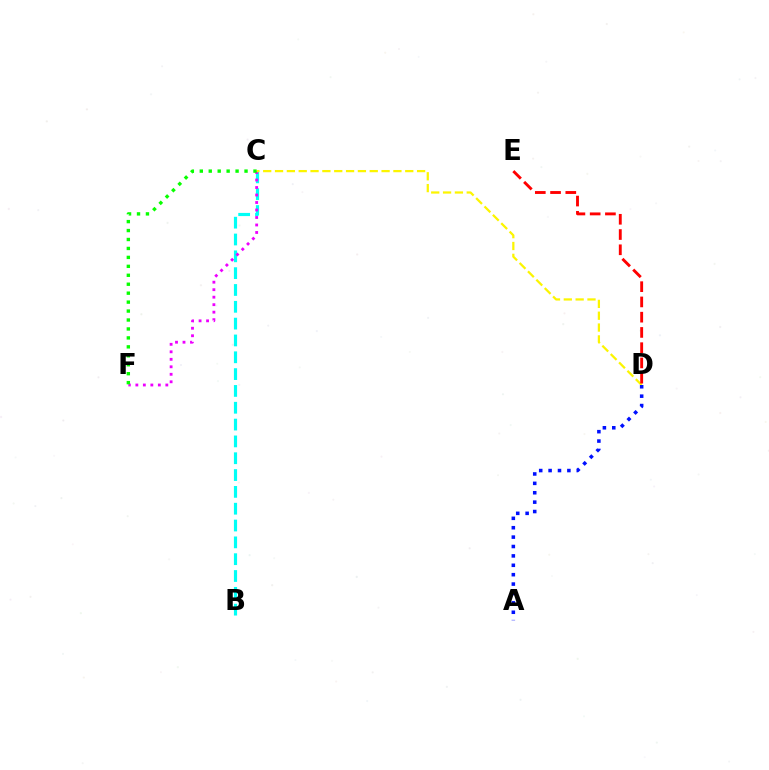{('B', 'C'): [{'color': '#00fff6', 'line_style': 'dashed', 'thickness': 2.29}], ('C', 'F'): [{'color': '#ee00ff', 'line_style': 'dotted', 'thickness': 2.04}, {'color': '#08ff00', 'line_style': 'dotted', 'thickness': 2.43}], ('C', 'D'): [{'color': '#fcf500', 'line_style': 'dashed', 'thickness': 1.61}], ('D', 'E'): [{'color': '#ff0000', 'line_style': 'dashed', 'thickness': 2.07}], ('A', 'D'): [{'color': '#0010ff', 'line_style': 'dotted', 'thickness': 2.55}]}